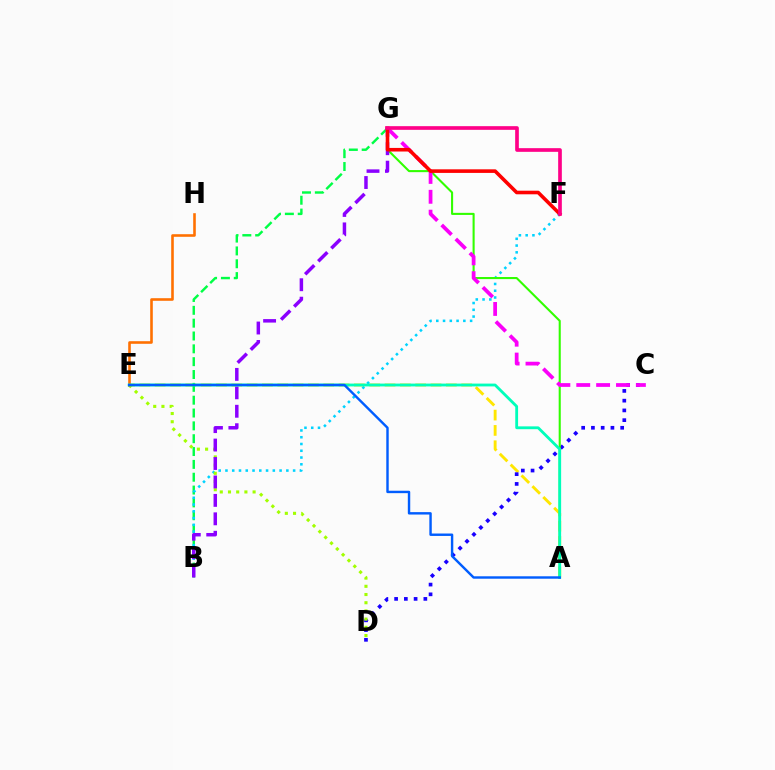{('A', 'E'): [{'color': '#ffe600', 'line_style': 'dashed', 'thickness': 2.08}, {'color': '#00ffbb', 'line_style': 'solid', 'thickness': 2.03}, {'color': '#005dff', 'line_style': 'solid', 'thickness': 1.74}], ('B', 'G'): [{'color': '#00ff45', 'line_style': 'dashed', 'thickness': 1.74}, {'color': '#8a00ff', 'line_style': 'dashed', 'thickness': 2.51}], ('C', 'D'): [{'color': '#1900ff', 'line_style': 'dotted', 'thickness': 2.65}], ('B', 'F'): [{'color': '#00d3ff', 'line_style': 'dotted', 'thickness': 1.84}], ('D', 'E'): [{'color': '#a2ff00', 'line_style': 'dotted', 'thickness': 2.23}], ('A', 'G'): [{'color': '#31ff00', 'line_style': 'solid', 'thickness': 1.5}], ('E', 'H'): [{'color': '#ff7000', 'line_style': 'solid', 'thickness': 1.87}], ('C', 'G'): [{'color': '#fa00f9', 'line_style': 'dashed', 'thickness': 2.7}], ('F', 'G'): [{'color': '#ff0000', 'line_style': 'solid', 'thickness': 2.59}, {'color': '#ff0088', 'line_style': 'solid', 'thickness': 2.64}]}